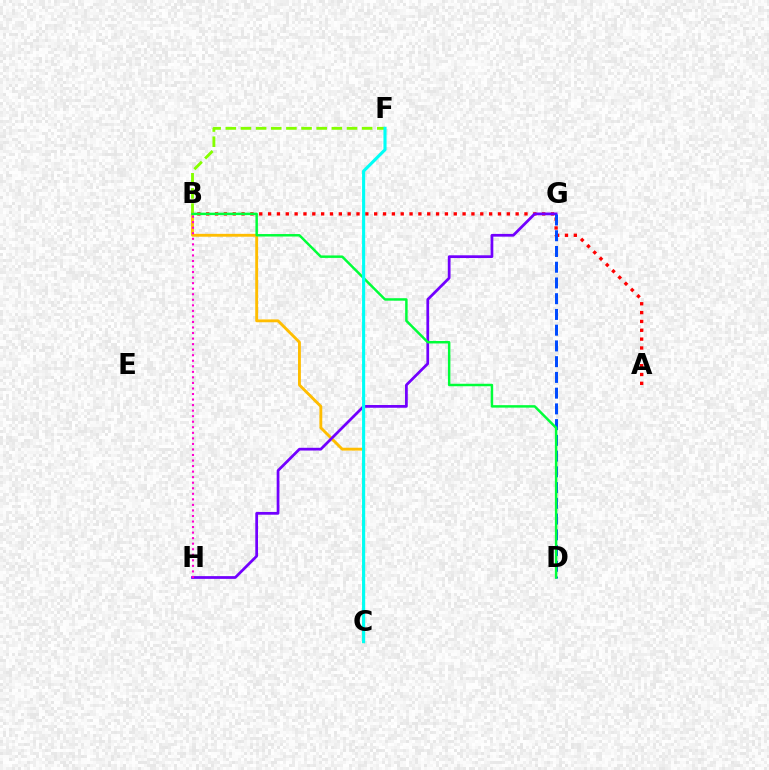{('B', 'F'): [{'color': '#84ff00', 'line_style': 'dashed', 'thickness': 2.06}], ('B', 'C'): [{'color': '#ffbd00', 'line_style': 'solid', 'thickness': 2.06}], ('A', 'B'): [{'color': '#ff0000', 'line_style': 'dotted', 'thickness': 2.4}], ('G', 'H'): [{'color': '#7200ff', 'line_style': 'solid', 'thickness': 1.98}], ('D', 'G'): [{'color': '#004bff', 'line_style': 'dashed', 'thickness': 2.14}], ('B', 'H'): [{'color': '#ff00cf', 'line_style': 'dotted', 'thickness': 1.51}], ('B', 'D'): [{'color': '#00ff39', 'line_style': 'solid', 'thickness': 1.78}], ('C', 'F'): [{'color': '#00fff6', 'line_style': 'solid', 'thickness': 2.24}]}